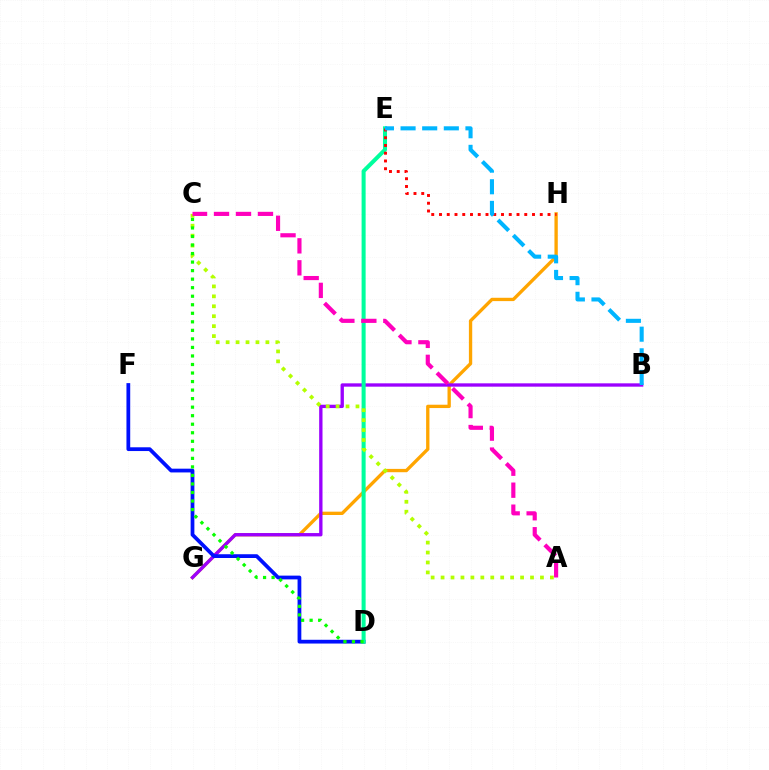{('G', 'H'): [{'color': '#ffa500', 'line_style': 'solid', 'thickness': 2.4}], ('B', 'G'): [{'color': '#9b00ff', 'line_style': 'solid', 'thickness': 2.4}], ('D', 'F'): [{'color': '#0010ff', 'line_style': 'solid', 'thickness': 2.71}], ('D', 'E'): [{'color': '#00ff9d', 'line_style': 'solid', 'thickness': 2.91}], ('E', 'H'): [{'color': '#ff0000', 'line_style': 'dotted', 'thickness': 2.11}], ('A', 'C'): [{'color': '#b3ff00', 'line_style': 'dotted', 'thickness': 2.7}, {'color': '#ff00bd', 'line_style': 'dashed', 'thickness': 2.99}], ('B', 'E'): [{'color': '#00b5ff', 'line_style': 'dashed', 'thickness': 2.94}], ('C', 'D'): [{'color': '#08ff00', 'line_style': 'dotted', 'thickness': 2.32}]}